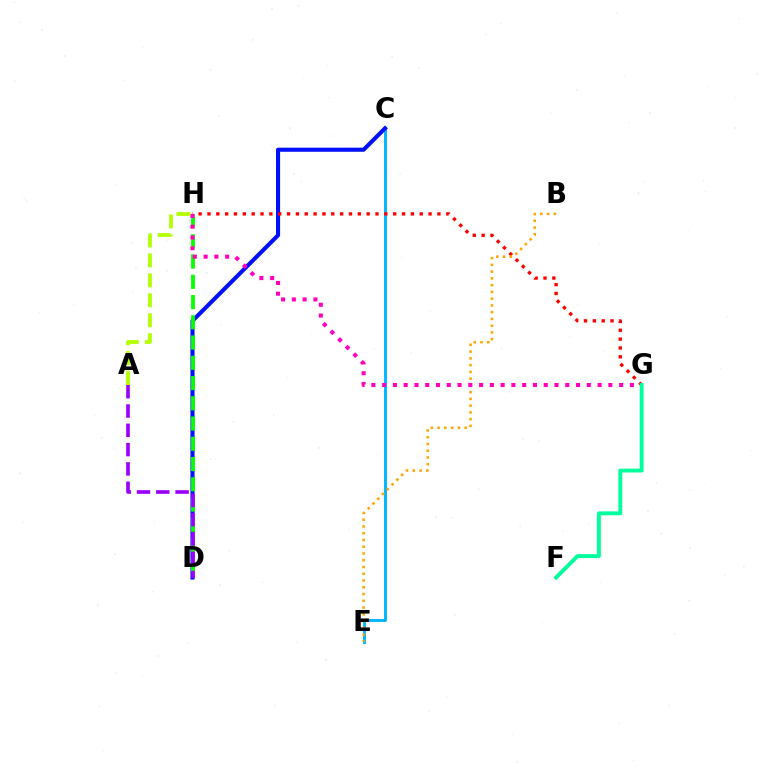{('C', 'E'): [{'color': '#00b5ff', 'line_style': 'solid', 'thickness': 2.1}], ('C', 'D'): [{'color': '#0010ff', 'line_style': 'solid', 'thickness': 2.95}], ('D', 'H'): [{'color': '#08ff00', 'line_style': 'dashed', 'thickness': 2.75}], ('A', 'H'): [{'color': '#b3ff00', 'line_style': 'dashed', 'thickness': 2.71}], ('G', 'H'): [{'color': '#ff0000', 'line_style': 'dotted', 'thickness': 2.4}, {'color': '#ff00bd', 'line_style': 'dotted', 'thickness': 2.93}], ('B', 'E'): [{'color': '#ffa500', 'line_style': 'dotted', 'thickness': 1.84}], ('A', 'D'): [{'color': '#9b00ff', 'line_style': 'dashed', 'thickness': 2.62}], ('F', 'G'): [{'color': '#00ff9d', 'line_style': 'solid', 'thickness': 2.8}]}